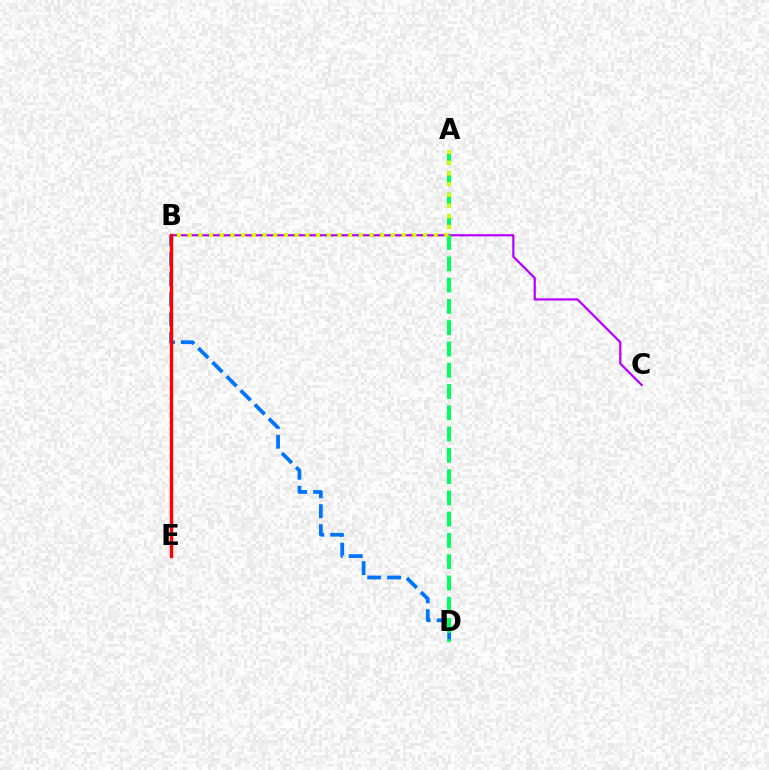{('B', 'C'): [{'color': '#b900ff', 'line_style': 'solid', 'thickness': 1.6}], ('B', 'D'): [{'color': '#0074ff', 'line_style': 'dashed', 'thickness': 2.71}], ('A', 'D'): [{'color': '#00ff5c', 'line_style': 'dashed', 'thickness': 2.89}], ('B', 'E'): [{'color': '#ff0000', 'line_style': 'solid', 'thickness': 2.43}], ('A', 'B'): [{'color': '#d1ff00', 'line_style': 'dotted', 'thickness': 2.91}]}